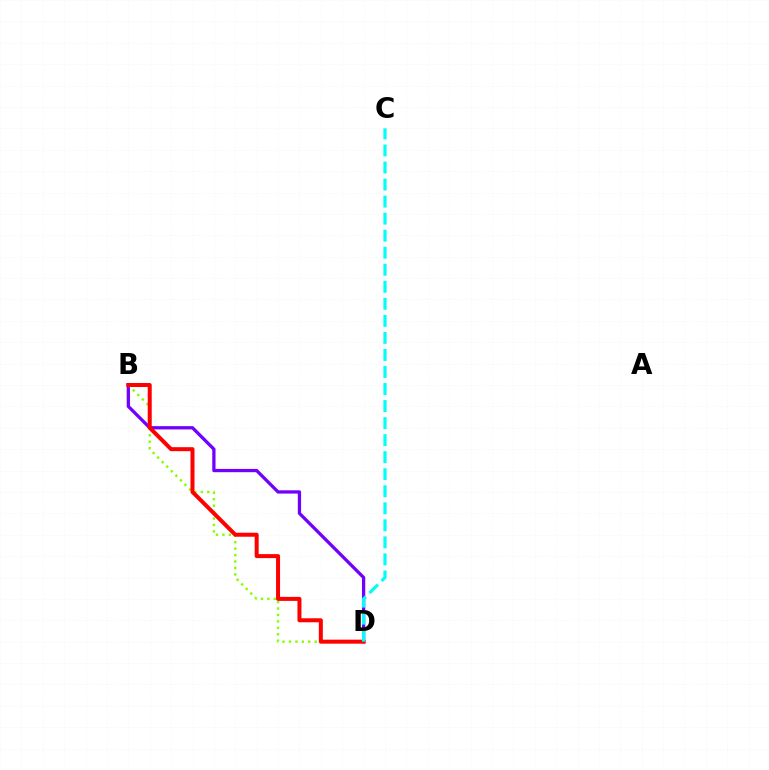{('B', 'D'): [{'color': '#7200ff', 'line_style': 'solid', 'thickness': 2.36}, {'color': '#84ff00', 'line_style': 'dotted', 'thickness': 1.75}, {'color': '#ff0000', 'line_style': 'solid', 'thickness': 2.88}], ('C', 'D'): [{'color': '#00fff6', 'line_style': 'dashed', 'thickness': 2.31}]}